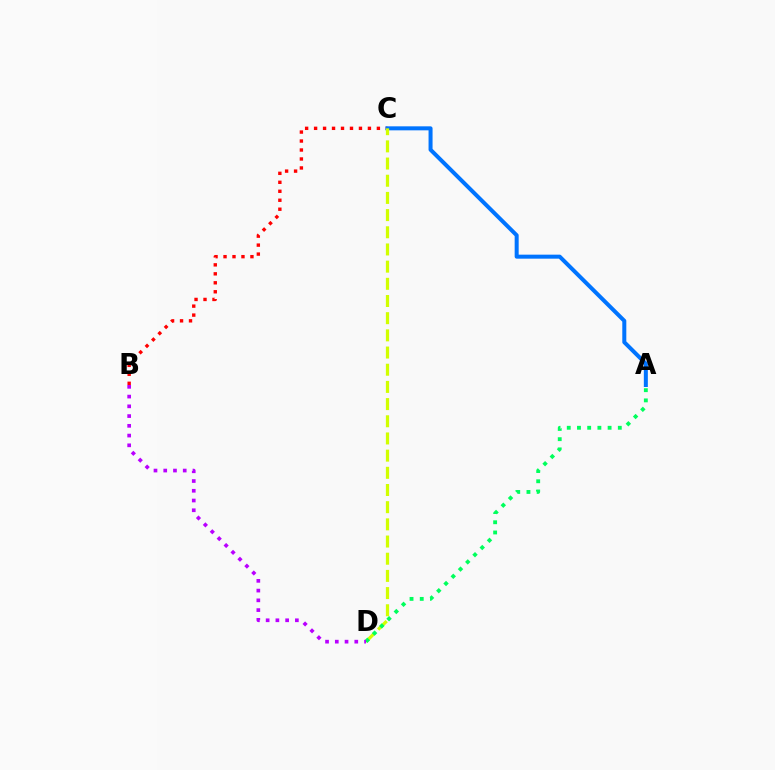{('B', 'C'): [{'color': '#ff0000', 'line_style': 'dotted', 'thickness': 2.44}], ('A', 'C'): [{'color': '#0074ff', 'line_style': 'solid', 'thickness': 2.89}], ('C', 'D'): [{'color': '#d1ff00', 'line_style': 'dashed', 'thickness': 2.33}], ('A', 'D'): [{'color': '#00ff5c', 'line_style': 'dotted', 'thickness': 2.77}], ('B', 'D'): [{'color': '#b900ff', 'line_style': 'dotted', 'thickness': 2.65}]}